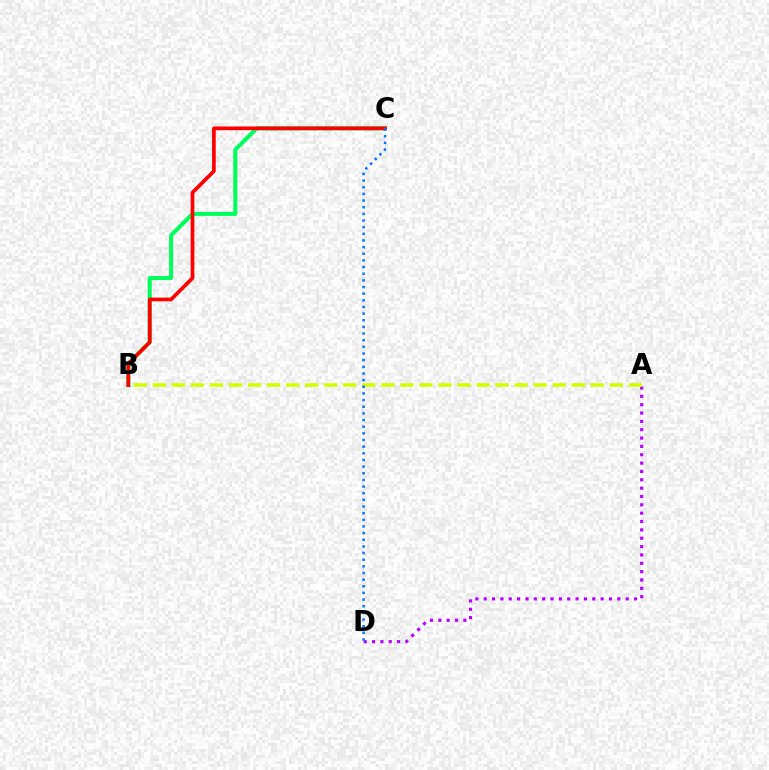{('A', 'D'): [{'color': '#b900ff', 'line_style': 'dotted', 'thickness': 2.27}], ('B', 'C'): [{'color': '#00ff5c', 'line_style': 'solid', 'thickness': 2.91}, {'color': '#ff0000', 'line_style': 'solid', 'thickness': 2.67}], ('A', 'B'): [{'color': '#d1ff00', 'line_style': 'dashed', 'thickness': 2.59}], ('C', 'D'): [{'color': '#0074ff', 'line_style': 'dotted', 'thickness': 1.81}]}